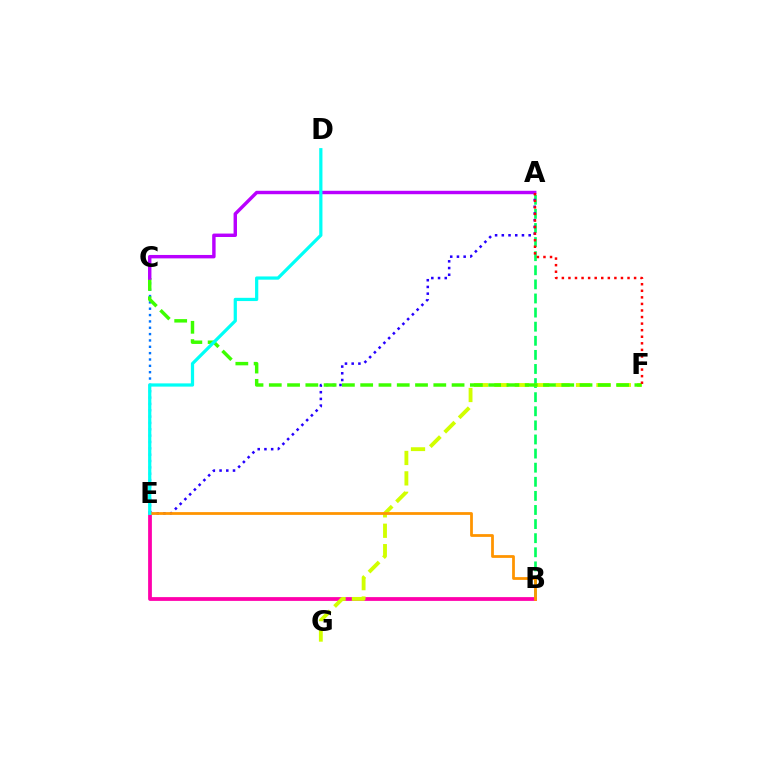{('A', 'B'): [{'color': '#00ff5c', 'line_style': 'dashed', 'thickness': 1.92}], ('A', 'E'): [{'color': '#2500ff', 'line_style': 'dotted', 'thickness': 1.82}], ('B', 'E'): [{'color': '#ff00ac', 'line_style': 'solid', 'thickness': 2.72}, {'color': '#ff9400', 'line_style': 'solid', 'thickness': 2.0}], ('C', 'E'): [{'color': '#0074ff', 'line_style': 'dotted', 'thickness': 1.72}], ('F', 'G'): [{'color': '#d1ff00', 'line_style': 'dashed', 'thickness': 2.77}], ('C', 'F'): [{'color': '#3dff00', 'line_style': 'dashed', 'thickness': 2.48}], ('A', 'C'): [{'color': '#b900ff', 'line_style': 'solid', 'thickness': 2.46}], ('D', 'E'): [{'color': '#00fff6', 'line_style': 'solid', 'thickness': 2.33}], ('A', 'F'): [{'color': '#ff0000', 'line_style': 'dotted', 'thickness': 1.78}]}